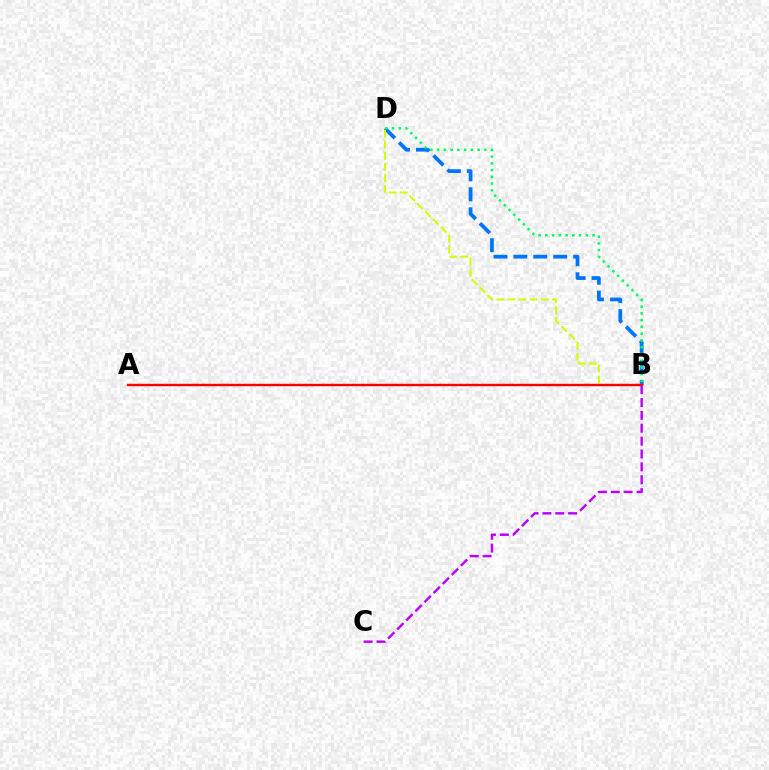{('B', 'D'): [{'color': '#0074ff', 'line_style': 'dashed', 'thickness': 2.71}, {'color': '#d1ff00', 'line_style': 'dashed', 'thickness': 1.5}, {'color': '#00ff5c', 'line_style': 'dotted', 'thickness': 1.83}], ('A', 'B'): [{'color': '#ff0000', 'line_style': 'solid', 'thickness': 1.74}], ('B', 'C'): [{'color': '#b900ff', 'line_style': 'dashed', 'thickness': 1.75}]}